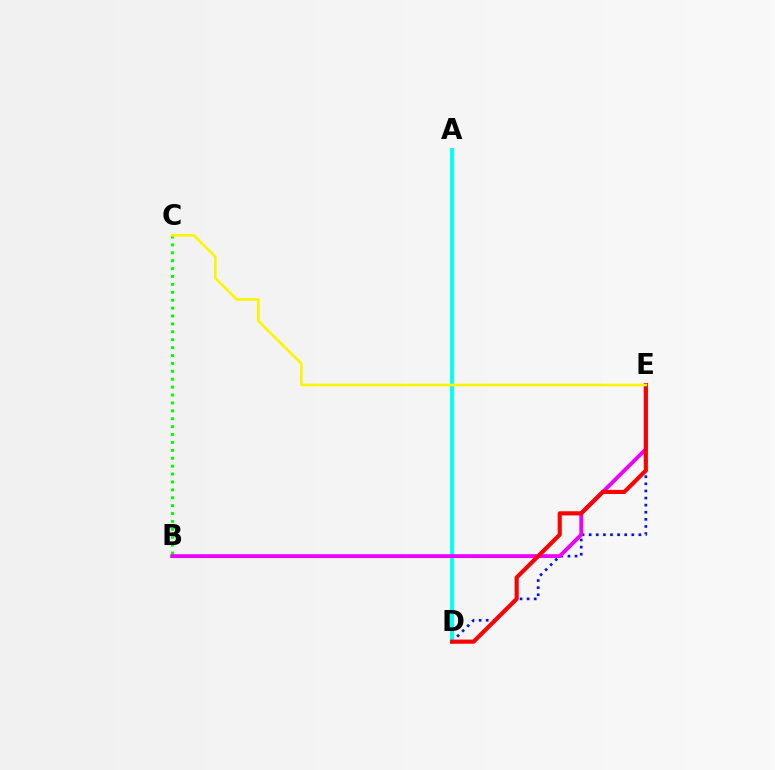{('D', 'E'): [{'color': '#0010ff', 'line_style': 'dotted', 'thickness': 1.93}, {'color': '#ff0000', 'line_style': 'solid', 'thickness': 2.97}], ('B', 'C'): [{'color': '#08ff00', 'line_style': 'dotted', 'thickness': 2.15}], ('A', 'D'): [{'color': '#00fff6', 'line_style': 'solid', 'thickness': 2.82}], ('B', 'E'): [{'color': '#ee00ff', 'line_style': 'solid', 'thickness': 2.77}], ('C', 'E'): [{'color': '#fcf500', 'line_style': 'solid', 'thickness': 1.9}]}